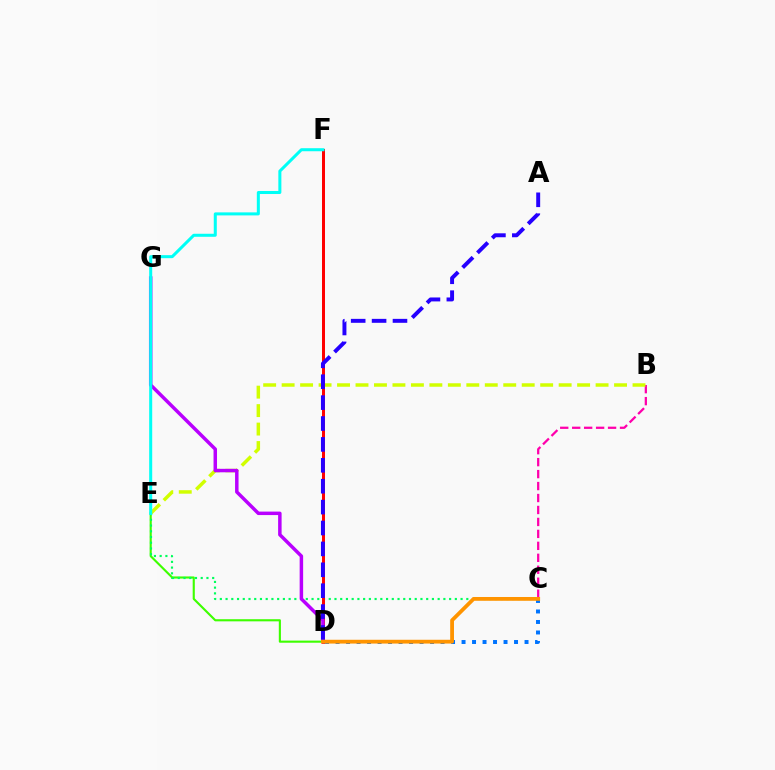{('B', 'C'): [{'color': '#ff00ac', 'line_style': 'dashed', 'thickness': 1.62}], ('B', 'E'): [{'color': '#d1ff00', 'line_style': 'dashed', 'thickness': 2.51}], ('D', 'E'): [{'color': '#3dff00', 'line_style': 'solid', 'thickness': 1.53}], ('C', 'E'): [{'color': '#00ff5c', 'line_style': 'dotted', 'thickness': 1.56}], ('D', 'F'): [{'color': '#ff0000', 'line_style': 'solid', 'thickness': 2.15}], ('D', 'G'): [{'color': '#b900ff', 'line_style': 'solid', 'thickness': 2.5}], ('C', 'D'): [{'color': '#0074ff', 'line_style': 'dotted', 'thickness': 2.85}, {'color': '#ff9400', 'line_style': 'solid', 'thickness': 2.73}], ('A', 'D'): [{'color': '#2500ff', 'line_style': 'dashed', 'thickness': 2.84}], ('E', 'F'): [{'color': '#00fff6', 'line_style': 'solid', 'thickness': 2.18}]}